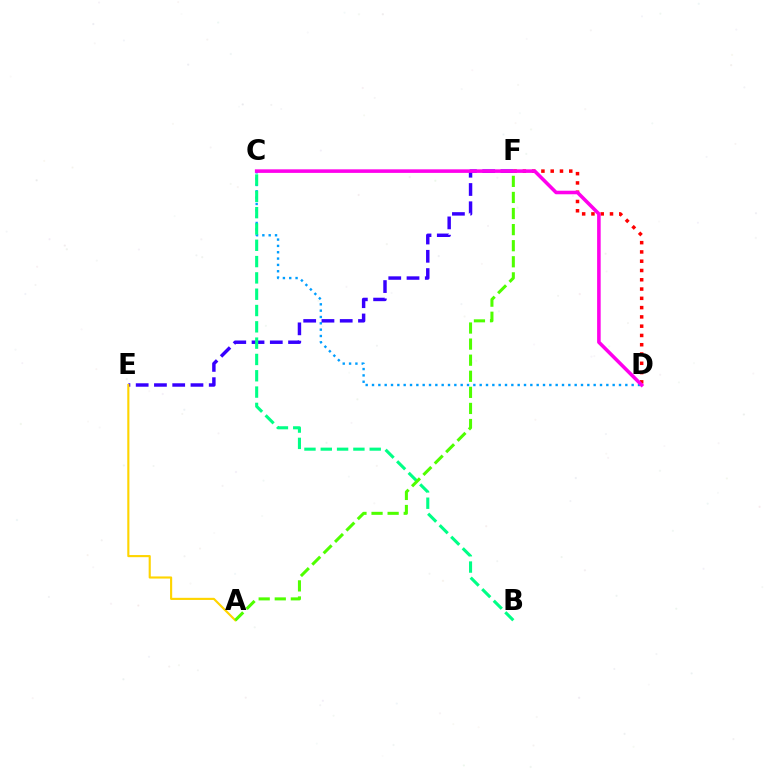{('C', 'D'): [{'color': '#009eff', 'line_style': 'dotted', 'thickness': 1.72}, {'color': '#ff00ed', 'line_style': 'solid', 'thickness': 2.56}], ('E', 'F'): [{'color': '#3700ff', 'line_style': 'dashed', 'thickness': 2.48}], ('B', 'C'): [{'color': '#00ff86', 'line_style': 'dashed', 'thickness': 2.22}], ('D', 'F'): [{'color': '#ff0000', 'line_style': 'dotted', 'thickness': 2.52}], ('A', 'E'): [{'color': '#ffd500', 'line_style': 'solid', 'thickness': 1.54}], ('A', 'F'): [{'color': '#4fff00', 'line_style': 'dashed', 'thickness': 2.18}]}